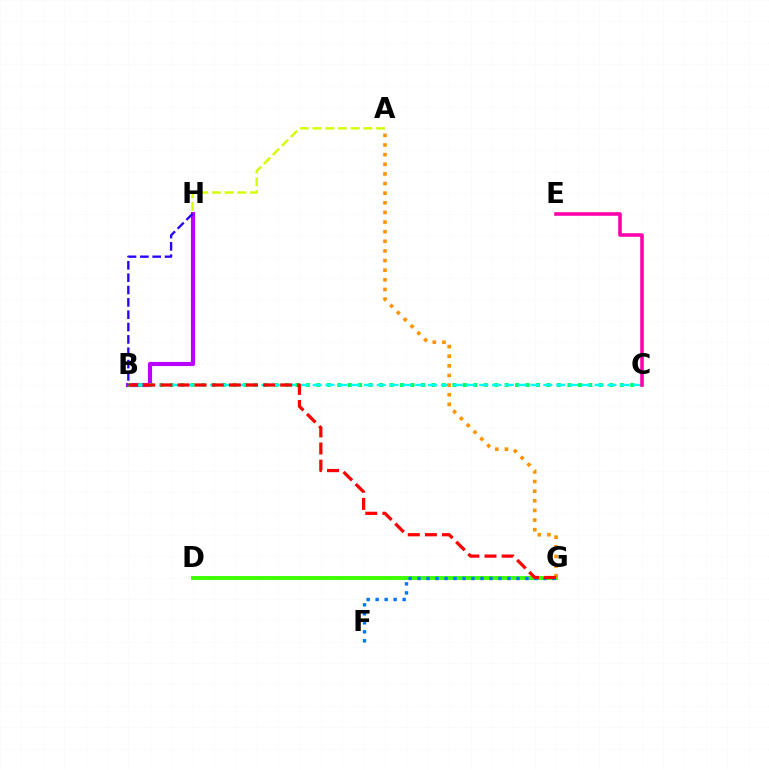{('B', 'H'): [{'color': '#b900ff', 'line_style': 'solid', 'thickness': 2.97}, {'color': '#2500ff', 'line_style': 'dashed', 'thickness': 1.68}], ('D', 'G'): [{'color': '#3dff00', 'line_style': 'solid', 'thickness': 2.79}], ('B', 'C'): [{'color': '#00ff5c', 'line_style': 'dotted', 'thickness': 2.84}, {'color': '#00fff6', 'line_style': 'dashed', 'thickness': 1.74}], ('A', 'H'): [{'color': '#d1ff00', 'line_style': 'dashed', 'thickness': 1.73}], ('F', 'G'): [{'color': '#0074ff', 'line_style': 'dotted', 'thickness': 2.44}], ('A', 'G'): [{'color': '#ff9400', 'line_style': 'dotted', 'thickness': 2.62}], ('B', 'G'): [{'color': '#ff0000', 'line_style': 'dashed', 'thickness': 2.33}], ('C', 'E'): [{'color': '#ff00ac', 'line_style': 'solid', 'thickness': 2.58}]}